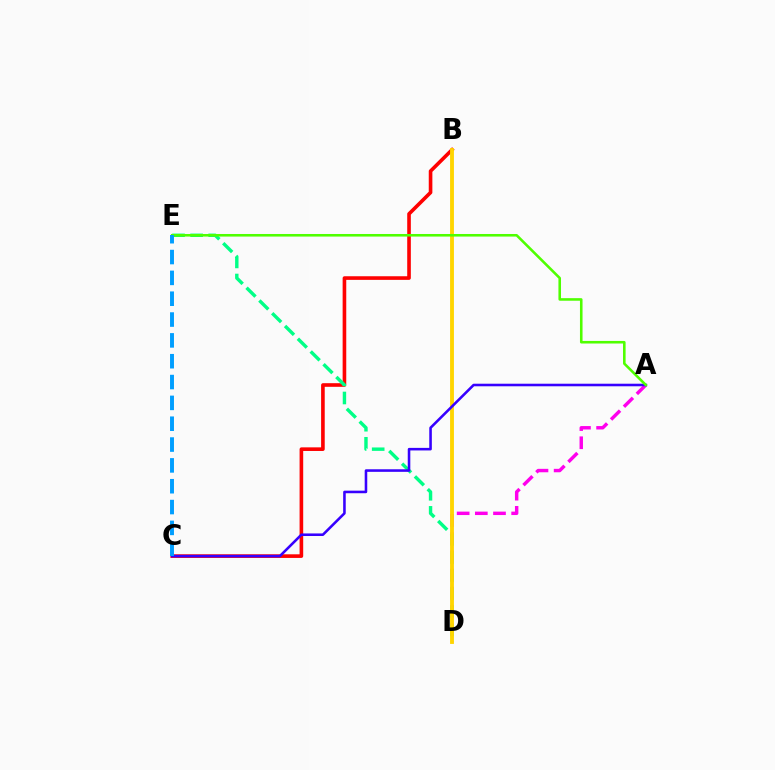{('B', 'C'): [{'color': '#ff0000', 'line_style': 'solid', 'thickness': 2.61}], ('A', 'D'): [{'color': '#ff00ed', 'line_style': 'dashed', 'thickness': 2.47}], ('D', 'E'): [{'color': '#00ff86', 'line_style': 'dashed', 'thickness': 2.46}], ('B', 'D'): [{'color': '#ffd500', 'line_style': 'solid', 'thickness': 2.77}], ('A', 'C'): [{'color': '#3700ff', 'line_style': 'solid', 'thickness': 1.85}], ('A', 'E'): [{'color': '#4fff00', 'line_style': 'solid', 'thickness': 1.86}], ('C', 'E'): [{'color': '#009eff', 'line_style': 'dashed', 'thickness': 2.83}]}